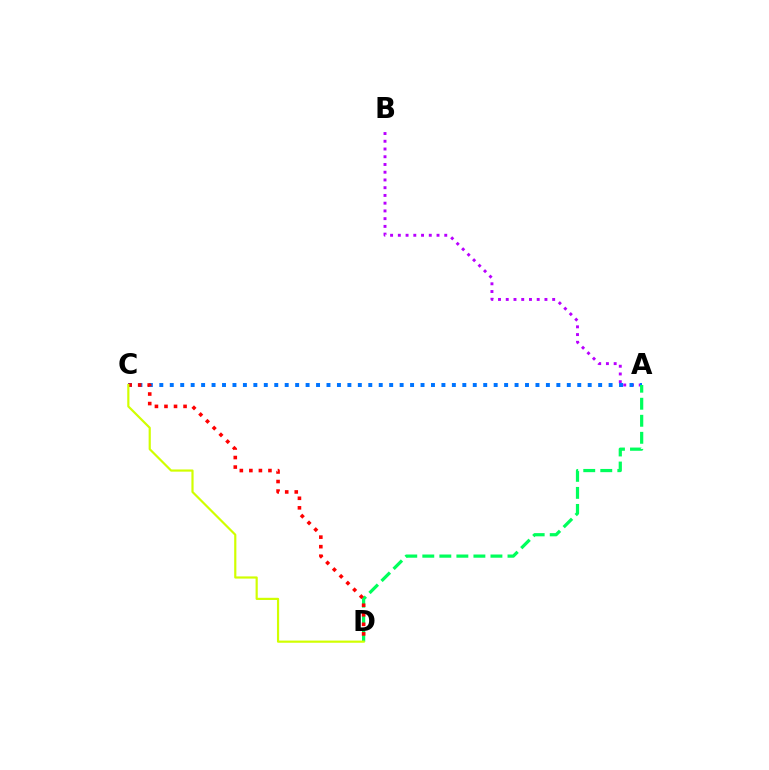{('A', 'B'): [{'color': '#b900ff', 'line_style': 'dotted', 'thickness': 2.1}], ('A', 'C'): [{'color': '#0074ff', 'line_style': 'dotted', 'thickness': 2.84}], ('A', 'D'): [{'color': '#00ff5c', 'line_style': 'dashed', 'thickness': 2.31}], ('C', 'D'): [{'color': '#ff0000', 'line_style': 'dotted', 'thickness': 2.59}, {'color': '#d1ff00', 'line_style': 'solid', 'thickness': 1.57}]}